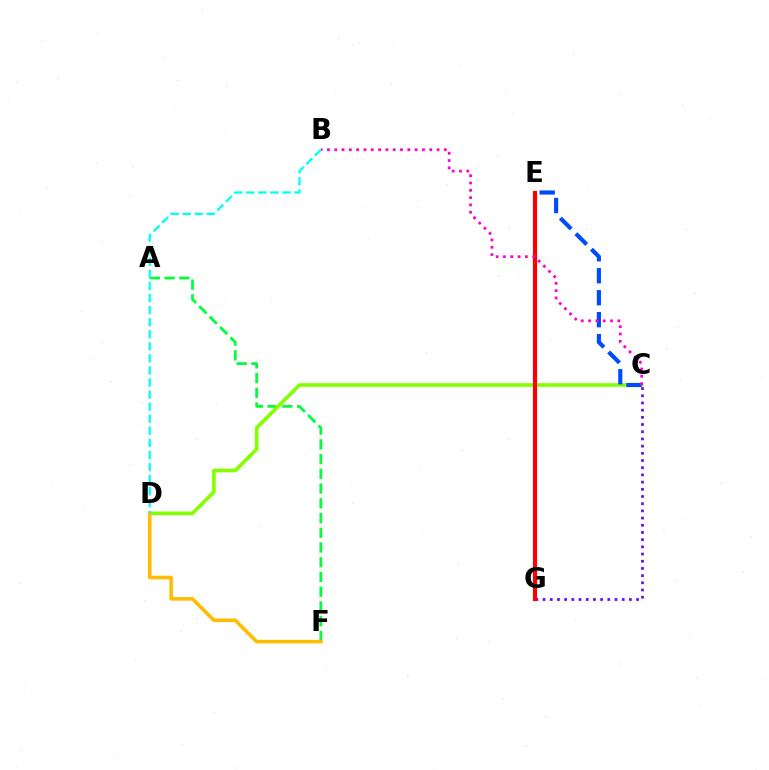{('A', 'F'): [{'color': '#00ff39', 'line_style': 'dashed', 'thickness': 2.0}], ('C', 'D'): [{'color': '#84ff00', 'line_style': 'solid', 'thickness': 2.61}], ('C', 'G'): [{'color': '#7200ff', 'line_style': 'dotted', 'thickness': 1.95}], ('E', 'G'): [{'color': '#ff0000', 'line_style': 'solid', 'thickness': 2.99}], ('D', 'F'): [{'color': '#ffbd00', 'line_style': 'solid', 'thickness': 2.58}], ('C', 'E'): [{'color': '#004bff', 'line_style': 'dashed', 'thickness': 2.99}], ('B', 'C'): [{'color': '#ff00cf', 'line_style': 'dotted', 'thickness': 1.99}], ('B', 'D'): [{'color': '#00fff6', 'line_style': 'dashed', 'thickness': 1.64}]}